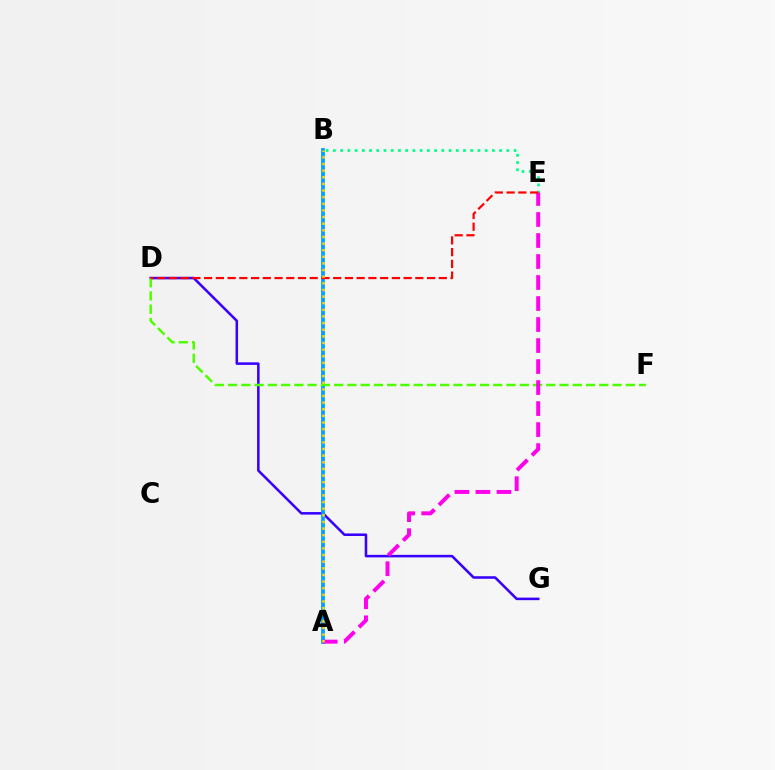{('D', 'G'): [{'color': '#3700ff', 'line_style': 'solid', 'thickness': 1.83}], ('A', 'B'): [{'color': '#009eff', 'line_style': 'solid', 'thickness': 2.69}, {'color': '#ffd500', 'line_style': 'dotted', 'thickness': 1.8}], ('B', 'E'): [{'color': '#00ff86', 'line_style': 'dotted', 'thickness': 1.96}], ('D', 'F'): [{'color': '#4fff00', 'line_style': 'dashed', 'thickness': 1.8}], ('A', 'E'): [{'color': '#ff00ed', 'line_style': 'dashed', 'thickness': 2.85}], ('D', 'E'): [{'color': '#ff0000', 'line_style': 'dashed', 'thickness': 1.59}]}